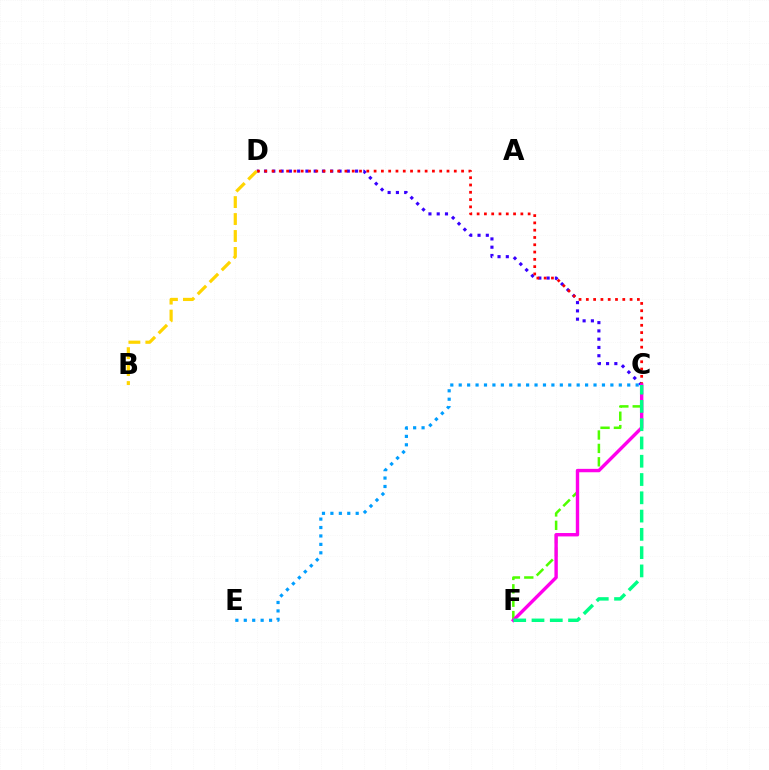{('C', 'E'): [{'color': '#009eff', 'line_style': 'dotted', 'thickness': 2.29}], ('C', 'D'): [{'color': '#3700ff', 'line_style': 'dotted', 'thickness': 2.25}, {'color': '#ff0000', 'line_style': 'dotted', 'thickness': 1.98}], ('C', 'F'): [{'color': '#4fff00', 'line_style': 'dashed', 'thickness': 1.82}, {'color': '#ff00ed', 'line_style': 'solid', 'thickness': 2.45}, {'color': '#00ff86', 'line_style': 'dashed', 'thickness': 2.48}], ('B', 'D'): [{'color': '#ffd500', 'line_style': 'dashed', 'thickness': 2.3}]}